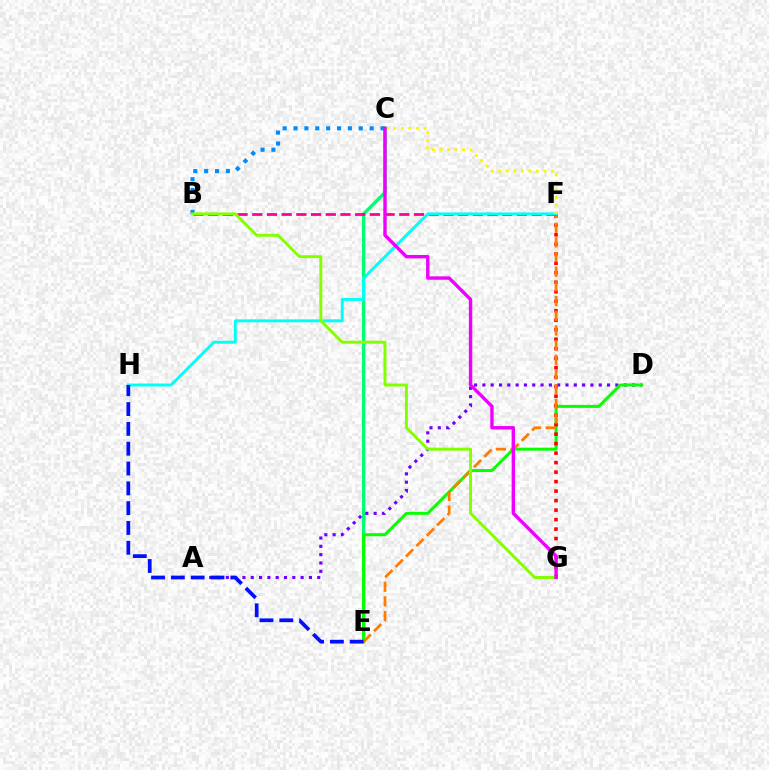{('C', 'E'): [{'color': '#00ff74', 'line_style': 'solid', 'thickness': 2.42}], ('A', 'D'): [{'color': '#7200ff', 'line_style': 'dotted', 'thickness': 2.26}], ('D', 'E'): [{'color': '#08ff00', 'line_style': 'solid', 'thickness': 2.15}], ('F', 'G'): [{'color': '#ff0000', 'line_style': 'dotted', 'thickness': 2.58}], ('B', 'C'): [{'color': '#008cff', 'line_style': 'dotted', 'thickness': 2.95}], ('E', 'F'): [{'color': '#ff7c00', 'line_style': 'dashed', 'thickness': 1.99}], ('B', 'F'): [{'color': '#ff0094', 'line_style': 'dashed', 'thickness': 2.0}], ('F', 'H'): [{'color': '#00fff6', 'line_style': 'solid', 'thickness': 2.1}], ('E', 'H'): [{'color': '#0010ff', 'line_style': 'dashed', 'thickness': 2.69}], ('B', 'G'): [{'color': '#84ff00', 'line_style': 'solid', 'thickness': 2.12}], ('C', 'F'): [{'color': '#fcf500', 'line_style': 'dotted', 'thickness': 2.04}], ('C', 'G'): [{'color': '#ee00ff', 'line_style': 'solid', 'thickness': 2.45}]}